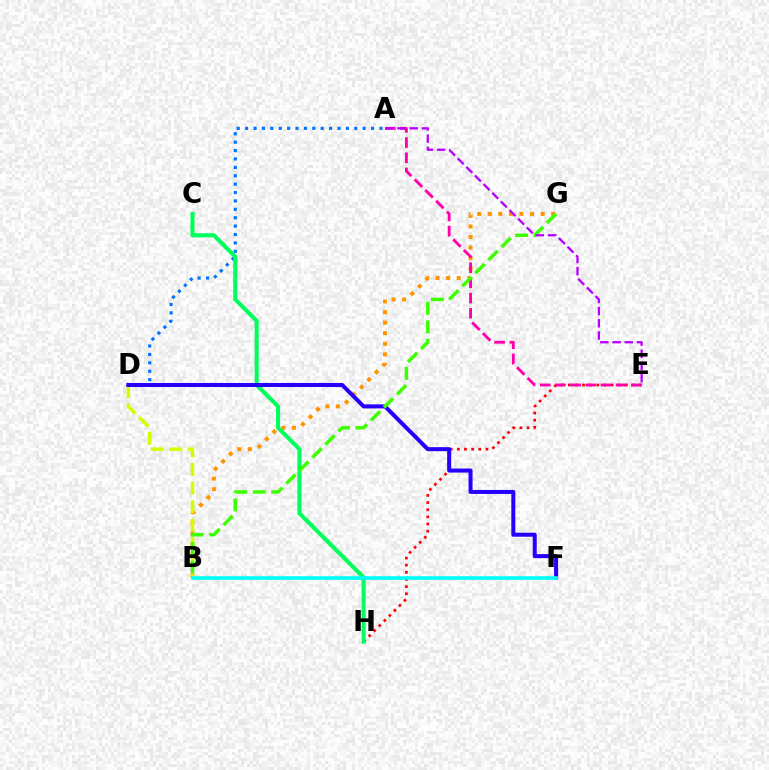{('E', 'H'): [{'color': '#ff0000', 'line_style': 'dotted', 'thickness': 1.94}], ('B', 'G'): [{'color': '#ff9400', 'line_style': 'dotted', 'thickness': 2.87}, {'color': '#3dff00', 'line_style': 'dashed', 'thickness': 2.51}], ('A', 'D'): [{'color': '#0074ff', 'line_style': 'dotted', 'thickness': 2.28}], ('A', 'E'): [{'color': '#ff00ac', 'line_style': 'dashed', 'thickness': 2.06}, {'color': '#b900ff', 'line_style': 'dashed', 'thickness': 1.66}], ('C', 'H'): [{'color': '#00ff5c', 'line_style': 'solid', 'thickness': 2.93}], ('B', 'D'): [{'color': '#d1ff00', 'line_style': 'dashed', 'thickness': 2.52}], ('D', 'F'): [{'color': '#2500ff', 'line_style': 'solid', 'thickness': 2.9}], ('B', 'F'): [{'color': '#00fff6', 'line_style': 'solid', 'thickness': 2.6}]}